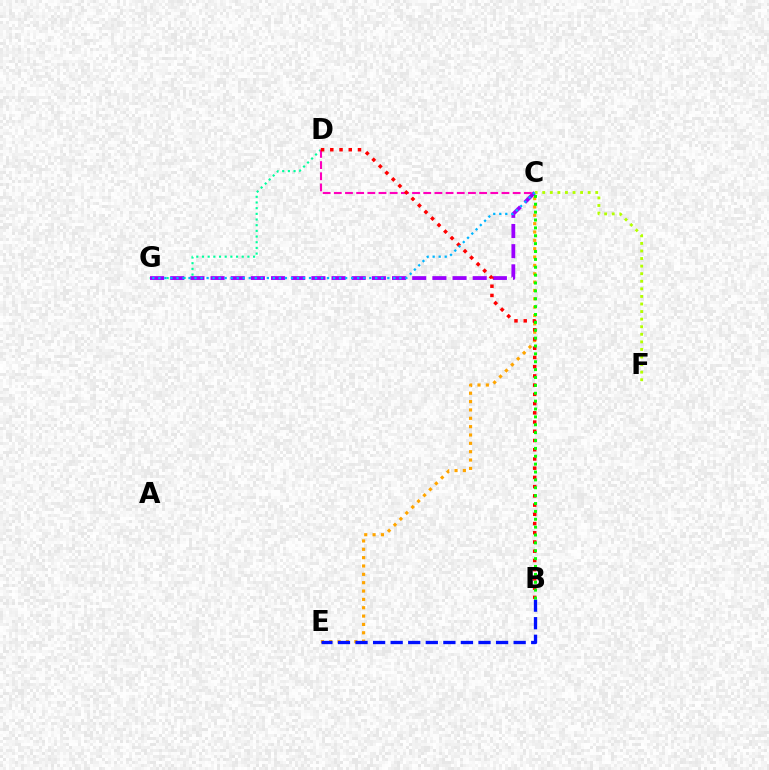{('C', 'E'): [{'color': '#ffa500', 'line_style': 'dotted', 'thickness': 2.27}], ('D', 'G'): [{'color': '#00ff9d', 'line_style': 'dotted', 'thickness': 1.54}], ('C', 'G'): [{'color': '#9b00ff', 'line_style': 'dashed', 'thickness': 2.74}, {'color': '#00b5ff', 'line_style': 'dotted', 'thickness': 1.64}], ('C', 'F'): [{'color': '#b3ff00', 'line_style': 'dotted', 'thickness': 2.06}], ('B', 'E'): [{'color': '#0010ff', 'line_style': 'dashed', 'thickness': 2.39}], ('C', 'D'): [{'color': '#ff00bd', 'line_style': 'dashed', 'thickness': 1.52}], ('B', 'D'): [{'color': '#ff0000', 'line_style': 'dotted', 'thickness': 2.51}], ('B', 'C'): [{'color': '#08ff00', 'line_style': 'dotted', 'thickness': 2.14}]}